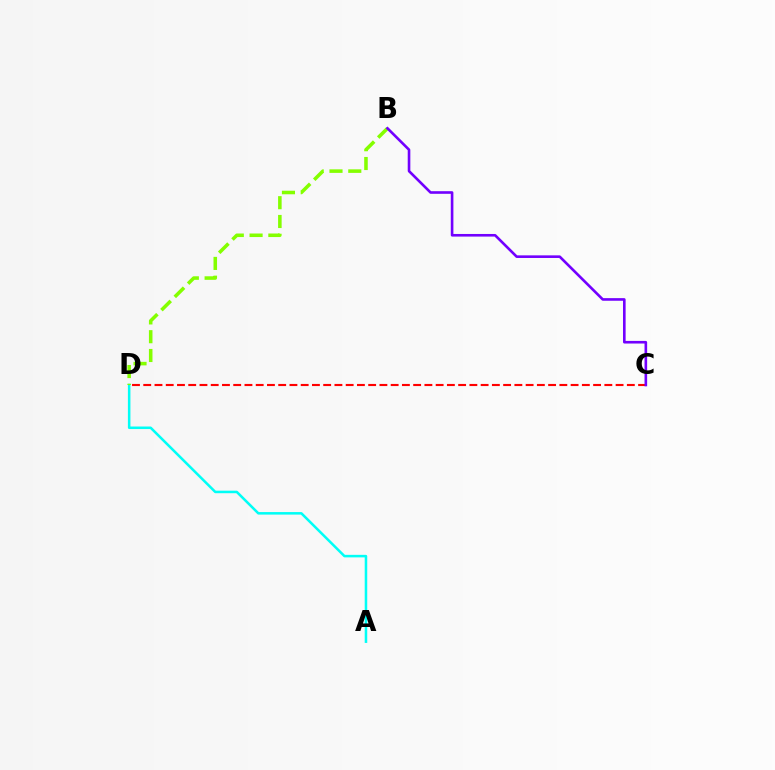{('C', 'D'): [{'color': '#ff0000', 'line_style': 'dashed', 'thickness': 1.53}], ('A', 'D'): [{'color': '#00fff6', 'line_style': 'solid', 'thickness': 1.82}], ('B', 'D'): [{'color': '#84ff00', 'line_style': 'dashed', 'thickness': 2.55}], ('B', 'C'): [{'color': '#7200ff', 'line_style': 'solid', 'thickness': 1.89}]}